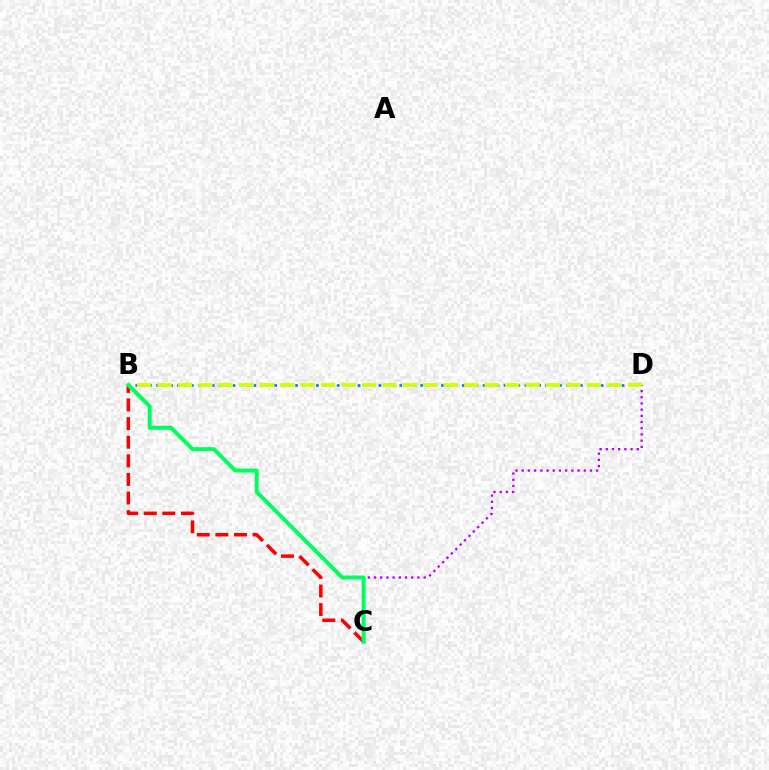{('C', 'D'): [{'color': '#b900ff', 'line_style': 'dotted', 'thickness': 1.68}], ('B', 'C'): [{'color': '#ff0000', 'line_style': 'dashed', 'thickness': 2.53}, {'color': '#00ff5c', 'line_style': 'solid', 'thickness': 2.86}], ('B', 'D'): [{'color': '#0074ff', 'line_style': 'dotted', 'thickness': 1.89}, {'color': '#d1ff00', 'line_style': 'dashed', 'thickness': 2.78}]}